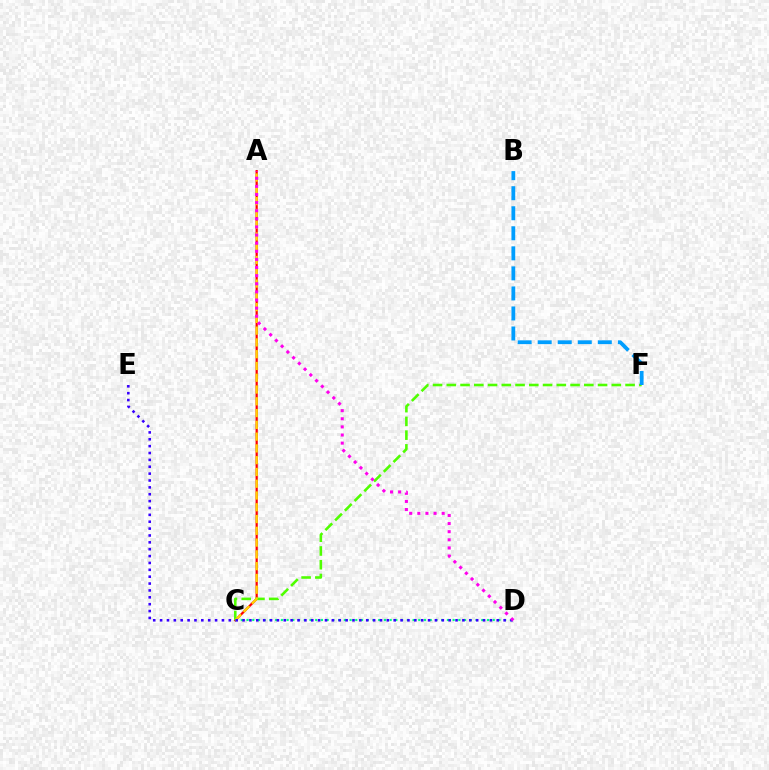{('A', 'C'): [{'color': '#ff0000', 'line_style': 'solid', 'thickness': 1.6}, {'color': '#ffd500', 'line_style': 'dashed', 'thickness': 1.6}], ('C', 'F'): [{'color': '#4fff00', 'line_style': 'dashed', 'thickness': 1.87}], ('C', 'D'): [{'color': '#00ff86', 'line_style': 'dotted', 'thickness': 1.56}], ('B', 'F'): [{'color': '#009eff', 'line_style': 'dashed', 'thickness': 2.72}], ('D', 'E'): [{'color': '#3700ff', 'line_style': 'dotted', 'thickness': 1.87}], ('A', 'D'): [{'color': '#ff00ed', 'line_style': 'dotted', 'thickness': 2.21}]}